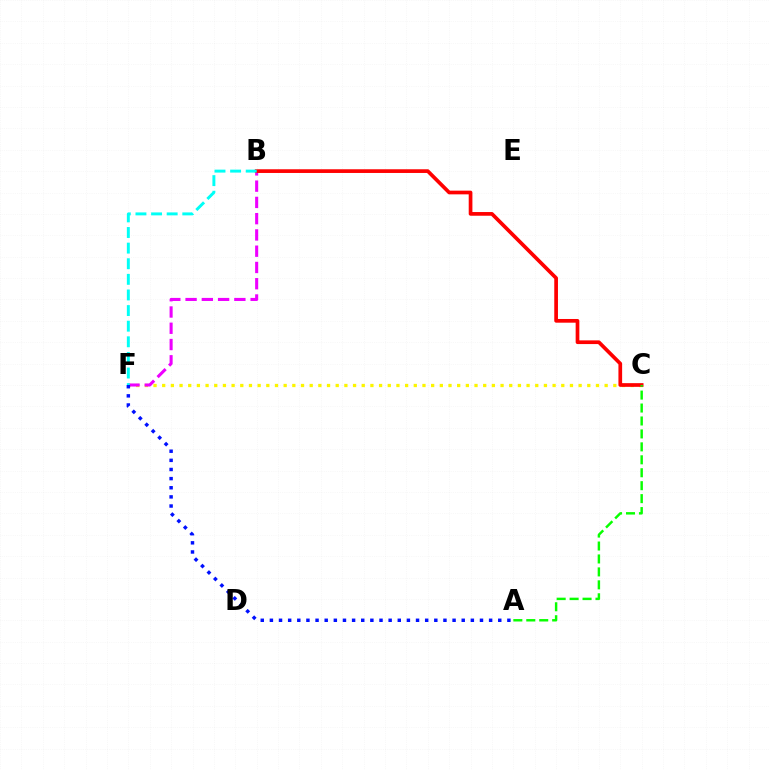{('C', 'F'): [{'color': '#fcf500', 'line_style': 'dotted', 'thickness': 2.36}], ('B', 'F'): [{'color': '#ee00ff', 'line_style': 'dashed', 'thickness': 2.21}, {'color': '#00fff6', 'line_style': 'dashed', 'thickness': 2.12}], ('B', 'C'): [{'color': '#ff0000', 'line_style': 'solid', 'thickness': 2.66}], ('A', 'F'): [{'color': '#0010ff', 'line_style': 'dotted', 'thickness': 2.48}], ('A', 'C'): [{'color': '#08ff00', 'line_style': 'dashed', 'thickness': 1.76}]}